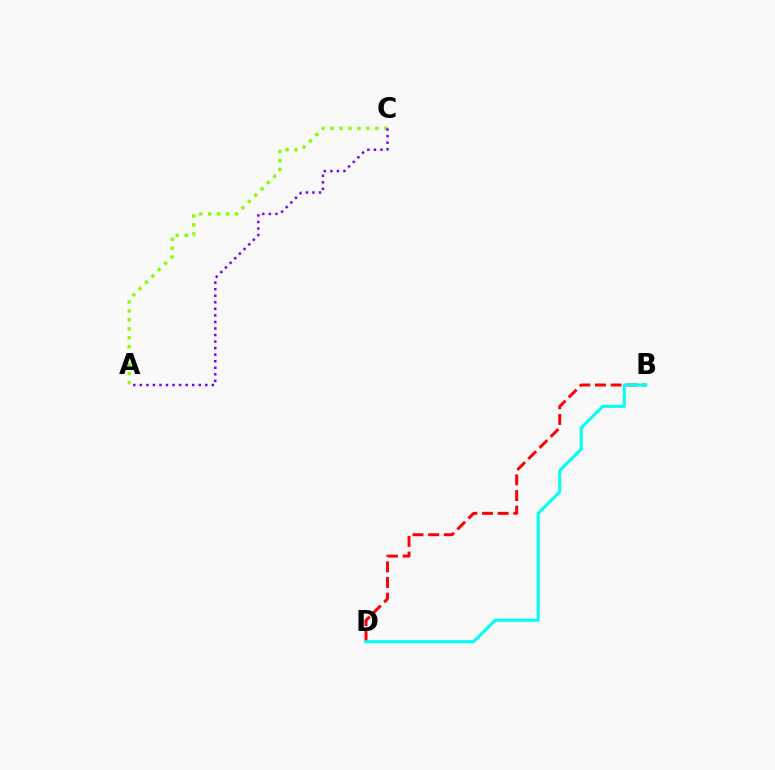{('B', 'D'): [{'color': '#ff0000', 'line_style': 'dashed', 'thickness': 2.13}, {'color': '#00fff6', 'line_style': 'solid', 'thickness': 2.2}], ('A', 'C'): [{'color': '#84ff00', 'line_style': 'dotted', 'thickness': 2.43}, {'color': '#7200ff', 'line_style': 'dotted', 'thickness': 1.78}]}